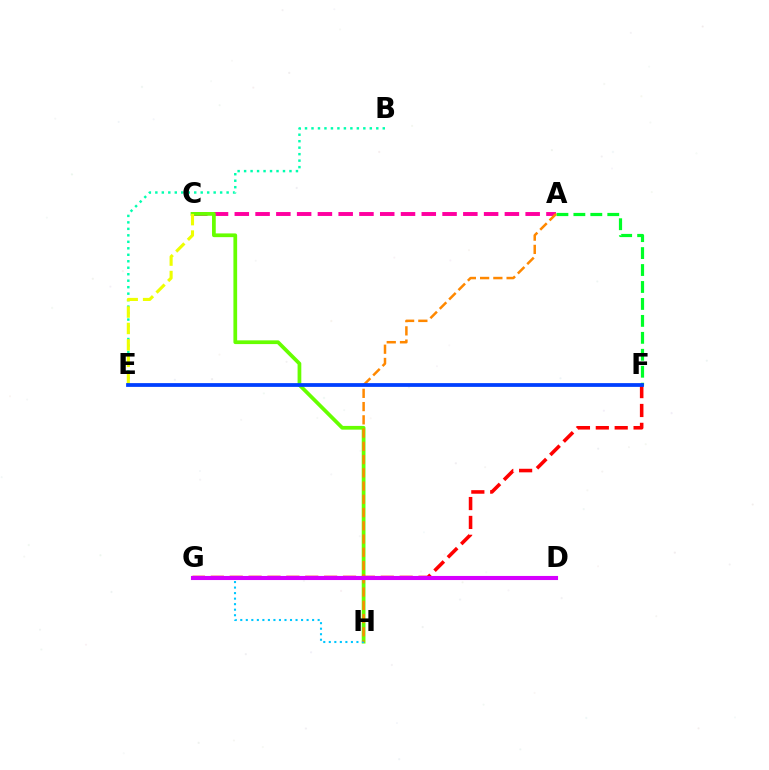{('A', 'F'): [{'color': '#00ff27', 'line_style': 'dashed', 'thickness': 2.3}], ('B', 'E'): [{'color': '#00ffaf', 'line_style': 'dotted', 'thickness': 1.76}], ('A', 'C'): [{'color': '#ff00a0', 'line_style': 'dashed', 'thickness': 2.82}], ('C', 'H'): [{'color': '#66ff00', 'line_style': 'solid', 'thickness': 2.68}], ('F', 'G'): [{'color': '#ff0000', 'line_style': 'dashed', 'thickness': 2.57}], ('G', 'H'): [{'color': '#00c7ff', 'line_style': 'dotted', 'thickness': 1.5}], ('D', 'G'): [{'color': '#4f00ff', 'line_style': 'dotted', 'thickness': 2.63}, {'color': '#d600ff', 'line_style': 'solid', 'thickness': 2.95}], ('C', 'E'): [{'color': '#eeff00', 'line_style': 'dashed', 'thickness': 2.23}], ('A', 'H'): [{'color': '#ff8800', 'line_style': 'dashed', 'thickness': 1.8}], ('E', 'F'): [{'color': '#003fff', 'line_style': 'solid', 'thickness': 2.71}]}